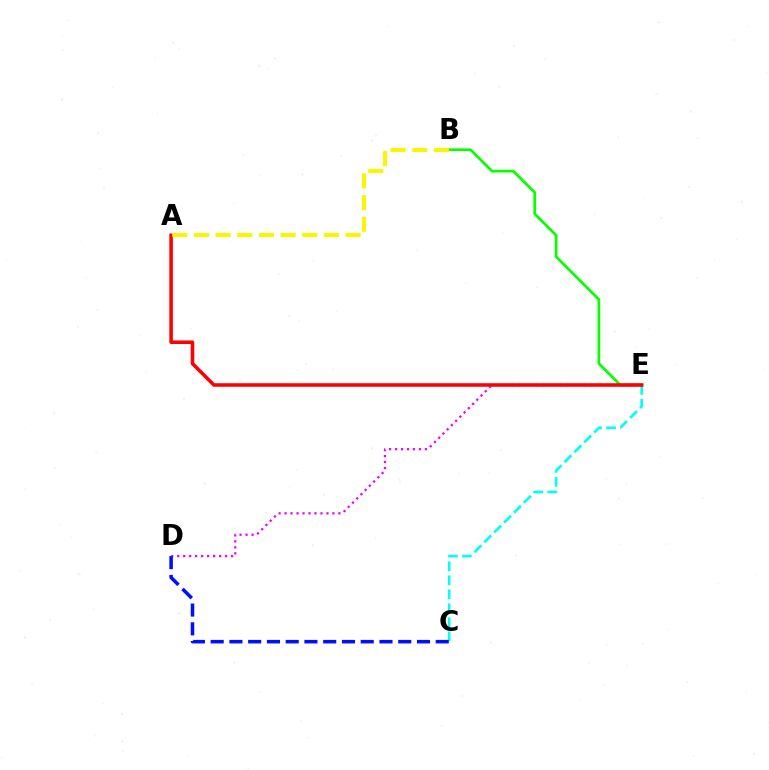{('D', 'E'): [{'color': '#ee00ff', 'line_style': 'dotted', 'thickness': 1.63}], ('C', 'E'): [{'color': '#00fff6', 'line_style': 'dashed', 'thickness': 1.9}], ('B', 'E'): [{'color': '#08ff00', 'line_style': 'solid', 'thickness': 1.96}], ('A', 'E'): [{'color': '#ff0000', 'line_style': 'solid', 'thickness': 2.56}], ('C', 'D'): [{'color': '#0010ff', 'line_style': 'dashed', 'thickness': 2.55}], ('A', 'B'): [{'color': '#fcf500', 'line_style': 'dashed', 'thickness': 2.94}]}